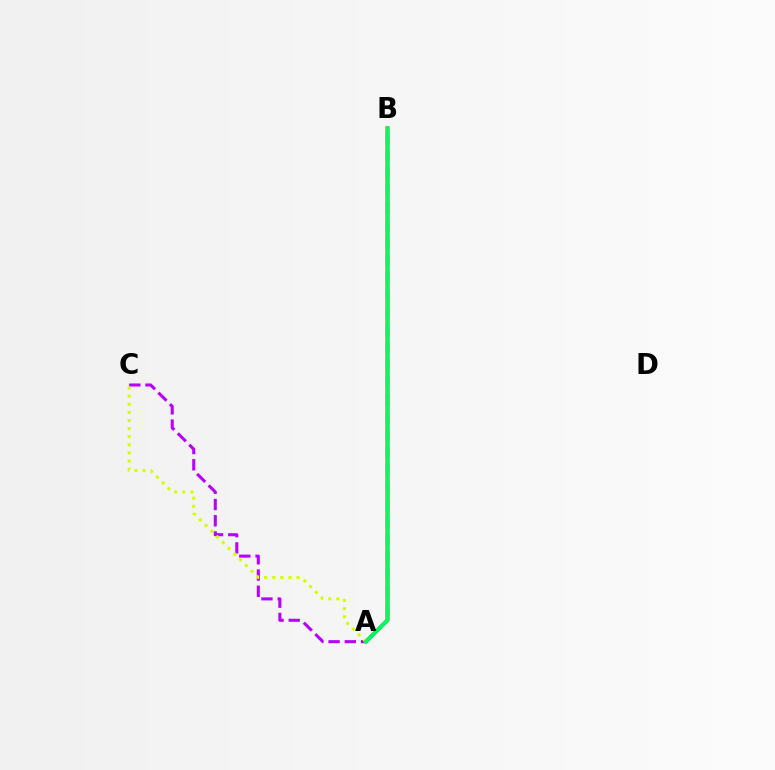{('A', 'C'): [{'color': '#b900ff', 'line_style': 'dashed', 'thickness': 2.2}, {'color': '#d1ff00', 'line_style': 'dotted', 'thickness': 2.2}], ('A', 'B'): [{'color': '#ff0000', 'line_style': 'solid', 'thickness': 2.65}, {'color': '#0074ff', 'line_style': 'dashed', 'thickness': 2.37}, {'color': '#00ff5c', 'line_style': 'solid', 'thickness': 2.76}]}